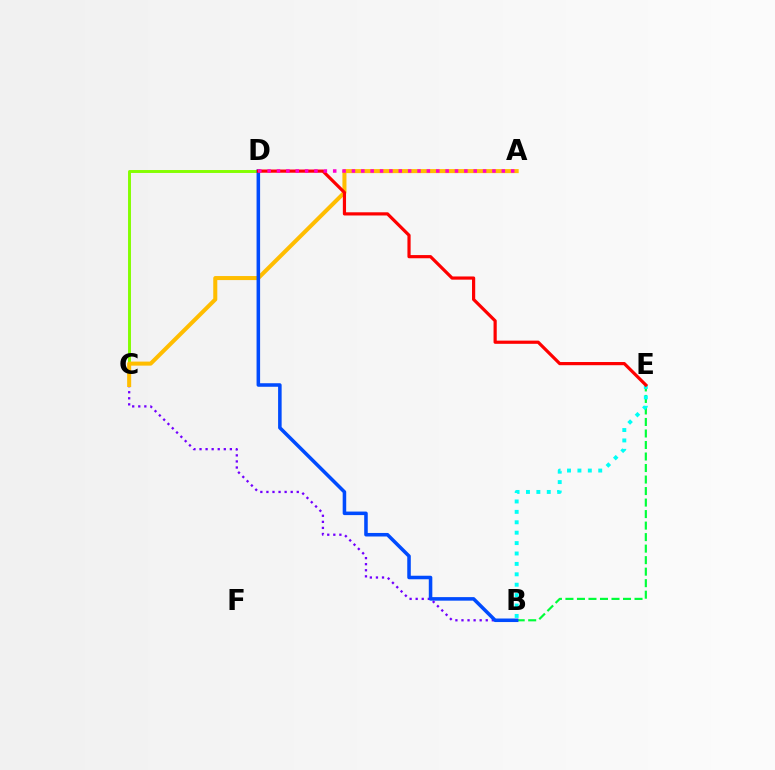{('B', 'C'): [{'color': '#7200ff', 'line_style': 'dotted', 'thickness': 1.65}], ('B', 'E'): [{'color': '#00ff39', 'line_style': 'dashed', 'thickness': 1.56}, {'color': '#00fff6', 'line_style': 'dotted', 'thickness': 2.83}], ('C', 'D'): [{'color': '#84ff00', 'line_style': 'solid', 'thickness': 2.11}], ('A', 'C'): [{'color': '#ffbd00', 'line_style': 'solid', 'thickness': 2.91}], ('B', 'D'): [{'color': '#004bff', 'line_style': 'solid', 'thickness': 2.55}], ('D', 'E'): [{'color': '#ff0000', 'line_style': 'solid', 'thickness': 2.3}], ('A', 'D'): [{'color': '#ff00cf', 'line_style': 'dotted', 'thickness': 2.55}]}